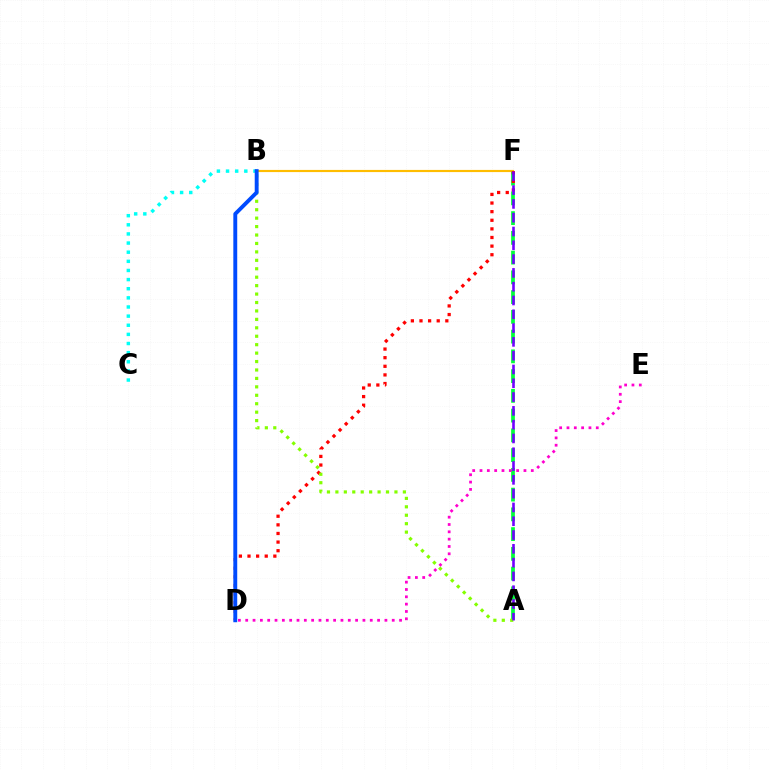{('B', 'F'): [{'color': '#ffbd00', 'line_style': 'solid', 'thickness': 1.56}], ('A', 'F'): [{'color': '#00ff39', 'line_style': 'dashed', 'thickness': 2.68}, {'color': '#7200ff', 'line_style': 'dashed', 'thickness': 1.87}], ('D', 'F'): [{'color': '#ff0000', 'line_style': 'dotted', 'thickness': 2.34}], ('A', 'B'): [{'color': '#84ff00', 'line_style': 'dotted', 'thickness': 2.29}], ('B', 'C'): [{'color': '#00fff6', 'line_style': 'dotted', 'thickness': 2.48}], ('B', 'D'): [{'color': '#004bff', 'line_style': 'solid', 'thickness': 2.8}], ('D', 'E'): [{'color': '#ff00cf', 'line_style': 'dotted', 'thickness': 1.99}]}